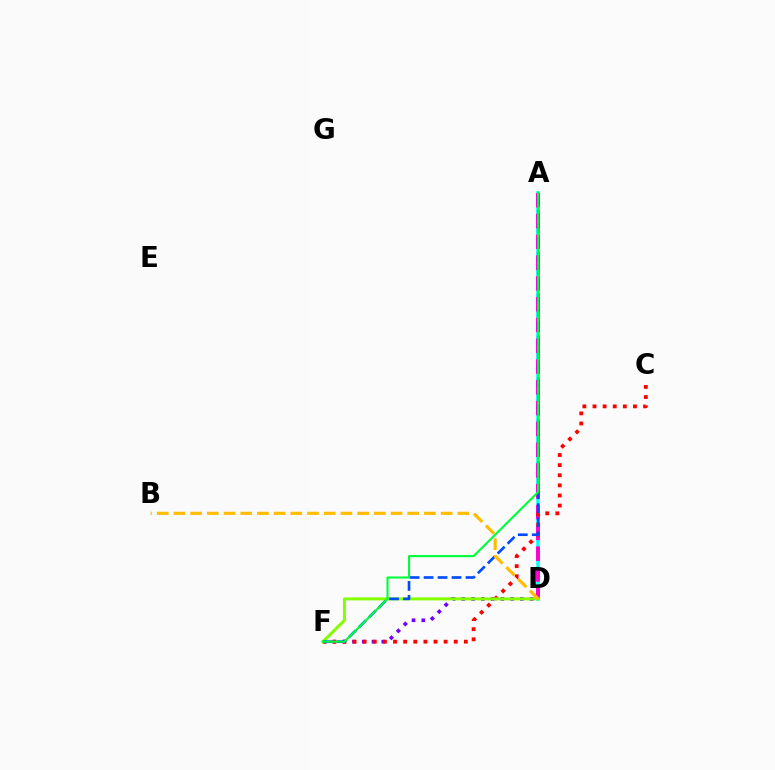{('A', 'D'): [{'color': '#00fff6', 'line_style': 'solid', 'thickness': 2.54}, {'color': '#ff00cf', 'line_style': 'dashed', 'thickness': 2.82}], ('D', 'F'): [{'color': '#7200ff', 'line_style': 'dotted', 'thickness': 2.65}, {'color': '#84ff00', 'line_style': 'solid', 'thickness': 2.16}], ('C', 'F'): [{'color': '#ff0000', 'line_style': 'dotted', 'thickness': 2.75}], ('A', 'F'): [{'color': '#004bff', 'line_style': 'dashed', 'thickness': 1.9}, {'color': '#00ff39', 'line_style': 'solid', 'thickness': 1.52}], ('B', 'D'): [{'color': '#ffbd00', 'line_style': 'dashed', 'thickness': 2.27}]}